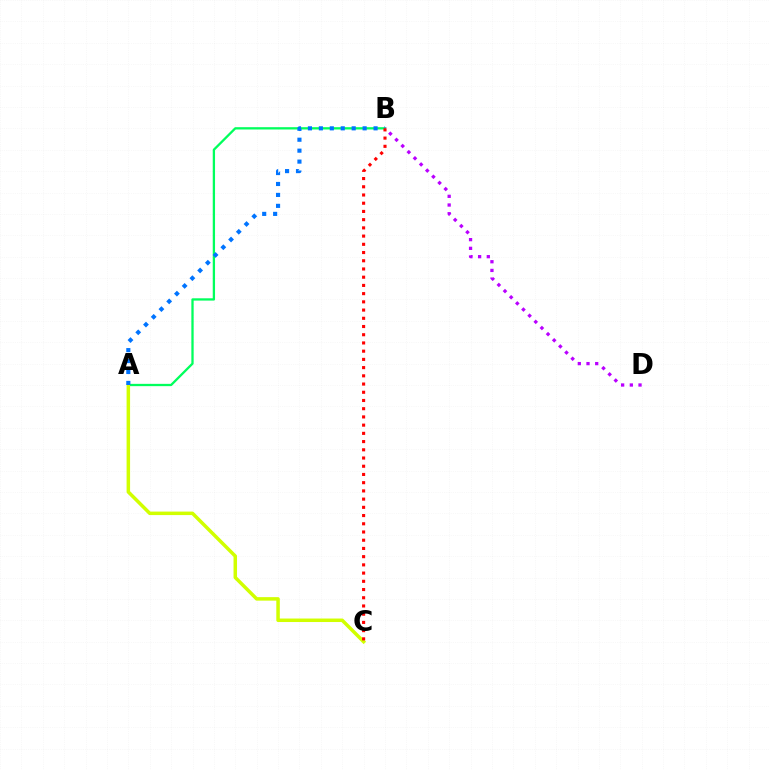{('A', 'B'): [{'color': '#00ff5c', 'line_style': 'solid', 'thickness': 1.65}, {'color': '#0074ff', 'line_style': 'dotted', 'thickness': 2.97}], ('A', 'C'): [{'color': '#d1ff00', 'line_style': 'solid', 'thickness': 2.52}], ('B', 'D'): [{'color': '#b900ff', 'line_style': 'dotted', 'thickness': 2.36}], ('B', 'C'): [{'color': '#ff0000', 'line_style': 'dotted', 'thickness': 2.23}]}